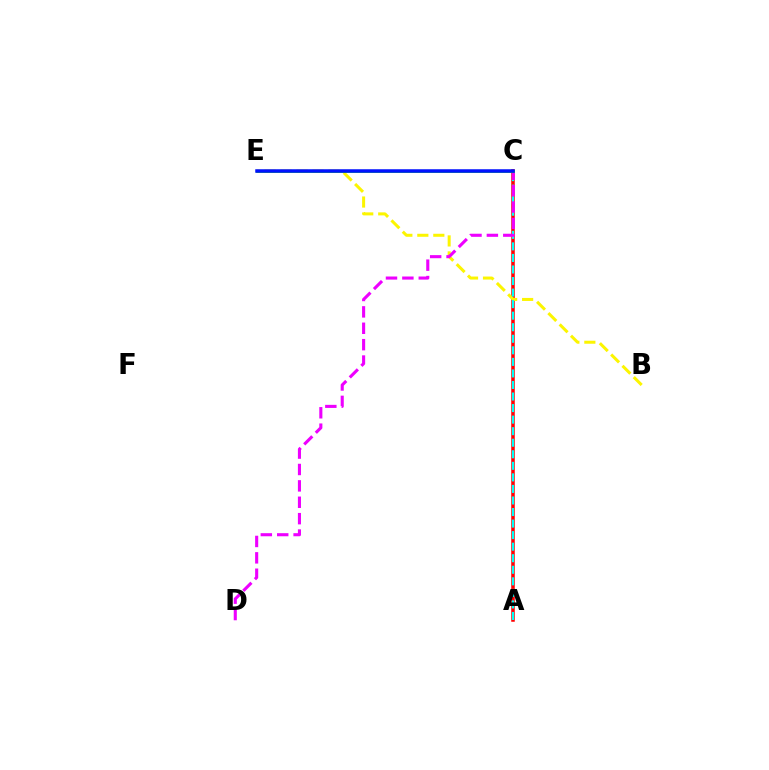{('A', 'C'): [{'color': '#ff0000', 'line_style': 'solid', 'thickness': 2.53}, {'color': '#00fff6', 'line_style': 'dashed', 'thickness': 1.57}], ('B', 'E'): [{'color': '#fcf500', 'line_style': 'dashed', 'thickness': 2.17}], ('C', 'D'): [{'color': '#ee00ff', 'line_style': 'dashed', 'thickness': 2.23}], ('C', 'E'): [{'color': '#08ff00', 'line_style': 'solid', 'thickness': 1.88}, {'color': '#0010ff', 'line_style': 'solid', 'thickness': 2.52}]}